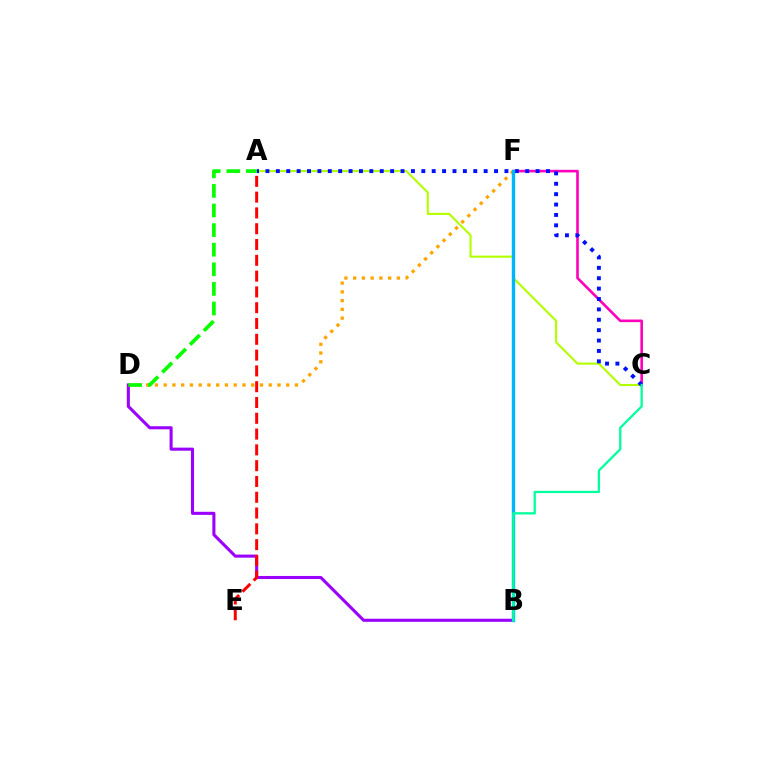{('D', 'F'): [{'color': '#ffa500', 'line_style': 'dotted', 'thickness': 2.38}], ('A', 'C'): [{'color': '#b3ff00', 'line_style': 'solid', 'thickness': 1.54}, {'color': '#0010ff', 'line_style': 'dotted', 'thickness': 2.82}], ('C', 'F'): [{'color': '#ff00bd', 'line_style': 'solid', 'thickness': 1.88}], ('B', 'D'): [{'color': '#9b00ff', 'line_style': 'solid', 'thickness': 2.21}], ('A', 'D'): [{'color': '#08ff00', 'line_style': 'dashed', 'thickness': 2.66}], ('B', 'F'): [{'color': '#00b5ff', 'line_style': 'solid', 'thickness': 2.45}], ('B', 'C'): [{'color': '#00ff9d', 'line_style': 'solid', 'thickness': 1.64}], ('A', 'E'): [{'color': '#ff0000', 'line_style': 'dashed', 'thickness': 2.15}]}